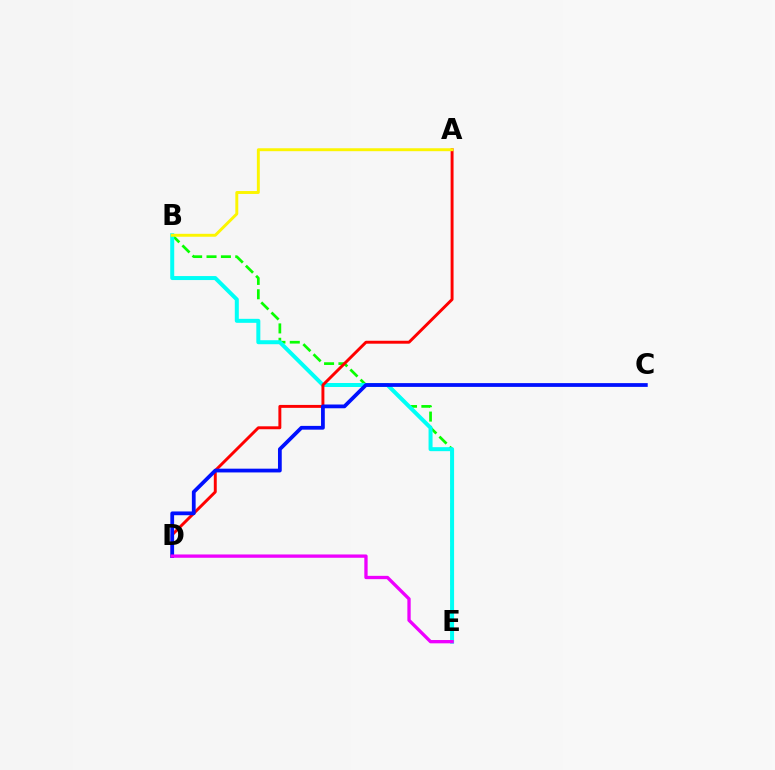{('B', 'E'): [{'color': '#08ff00', 'line_style': 'dashed', 'thickness': 1.95}, {'color': '#00fff6', 'line_style': 'solid', 'thickness': 2.88}], ('A', 'D'): [{'color': '#ff0000', 'line_style': 'solid', 'thickness': 2.11}], ('A', 'B'): [{'color': '#fcf500', 'line_style': 'solid', 'thickness': 2.11}], ('C', 'D'): [{'color': '#0010ff', 'line_style': 'solid', 'thickness': 2.71}], ('D', 'E'): [{'color': '#ee00ff', 'line_style': 'solid', 'thickness': 2.38}]}